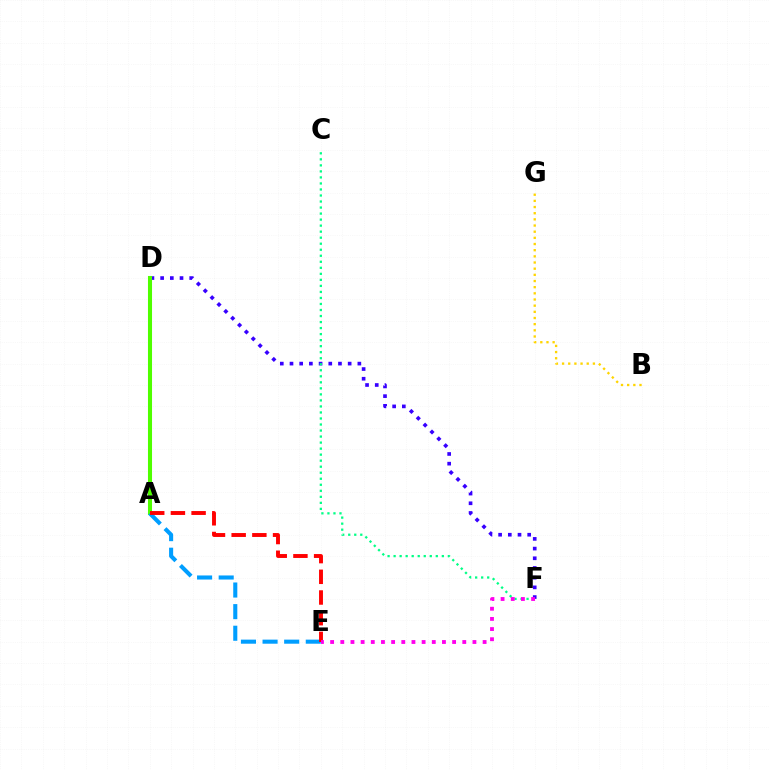{('D', 'F'): [{'color': '#3700ff', 'line_style': 'dotted', 'thickness': 2.63}], ('C', 'F'): [{'color': '#00ff86', 'line_style': 'dotted', 'thickness': 1.64}], ('A', 'D'): [{'color': '#4fff00', 'line_style': 'solid', 'thickness': 2.93}], ('B', 'G'): [{'color': '#ffd500', 'line_style': 'dotted', 'thickness': 1.67}], ('A', 'E'): [{'color': '#009eff', 'line_style': 'dashed', 'thickness': 2.94}, {'color': '#ff0000', 'line_style': 'dashed', 'thickness': 2.81}], ('E', 'F'): [{'color': '#ff00ed', 'line_style': 'dotted', 'thickness': 2.76}]}